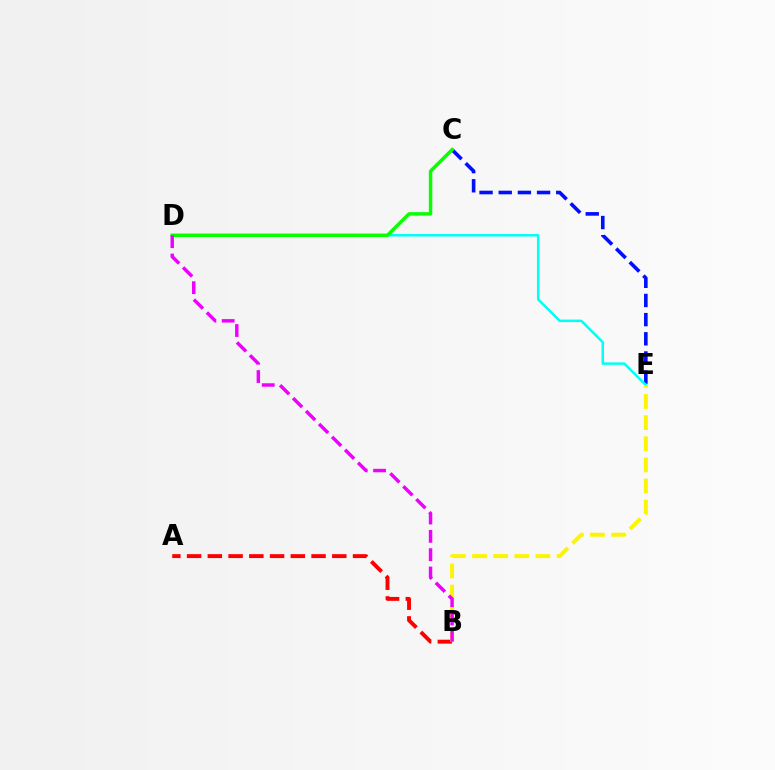{('C', 'E'): [{'color': '#0010ff', 'line_style': 'dashed', 'thickness': 2.6}], ('A', 'B'): [{'color': '#ff0000', 'line_style': 'dashed', 'thickness': 2.82}], ('D', 'E'): [{'color': '#00fff6', 'line_style': 'solid', 'thickness': 1.8}], ('B', 'E'): [{'color': '#fcf500', 'line_style': 'dashed', 'thickness': 2.87}], ('C', 'D'): [{'color': '#08ff00', 'line_style': 'solid', 'thickness': 2.49}], ('B', 'D'): [{'color': '#ee00ff', 'line_style': 'dashed', 'thickness': 2.49}]}